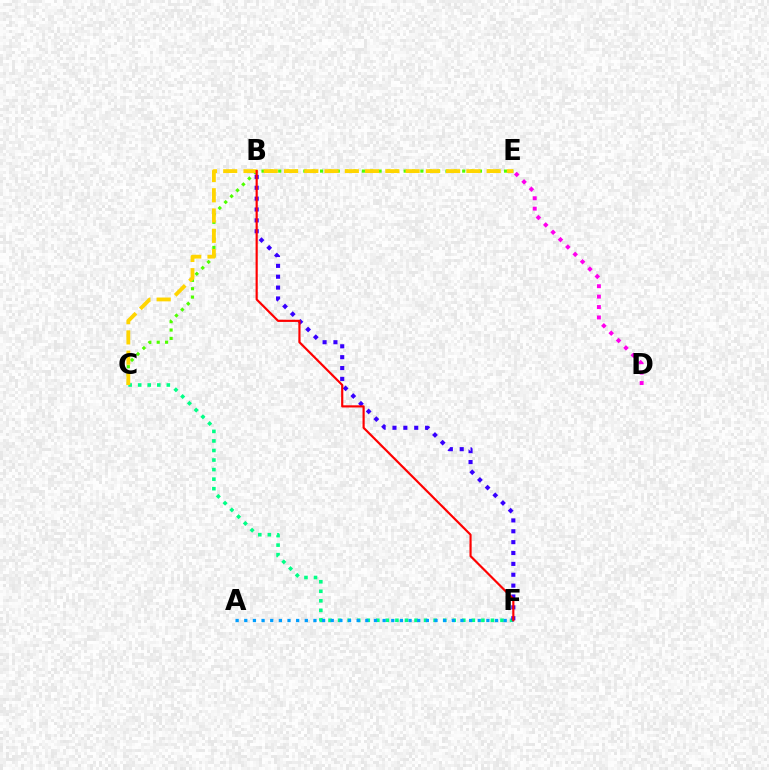{('C', 'E'): [{'color': '#4fff00', 'line_style': 'dotted', 'thickness': 2.27}, {'color': '#ffd500', 'line_style': 'dashed', 'thickness': 2.75}], ('C', 'F'): [{'color': '#00ff86', 'line_style': 'dotted', 'thickness': 2.6}], ('B', 'F'): [{'color': '#3700ff', 'line_style': 'dotted', 'thickness': 2.95}, {'color': '#ff0000', 'line_style': 'solid', 'thickness': 1.56}], ('D', 'E'): [{'color': '#ff00ed', 'line_style': 'dotted', 'thickness': 2.83}], ('A', 'F'): [{'color': '#009eff', 'line_style': 'dotted', 'thickness': 2.35}]}